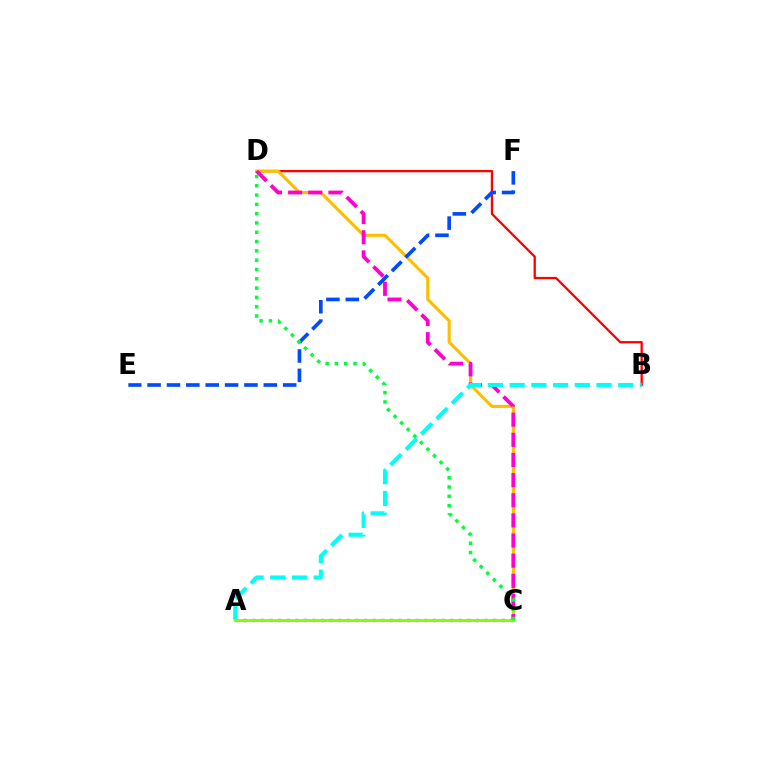{('B', 'D'): [{'color': '#ff0000', 'line_style': 'solid', 'thickness': 1.66}], ('C', 'D'): [{'color': '#ffbd00', 'line_style': 'solid', 'thickness': 2.24}, {'color': '#ff00cf', 'line_style': 'dashed', 'thickness': 2.74}, {'color': '#00ff39', 'line_style': 'dotted', 'thickness': 2.53}], ('A', 'C'): [{'color': '#7200ff', 'line_style': 'dotted', 'thickness': 2.34}, {'color': '#84ff00', 'line_style': 'solid', 'thickness': 2.1}], ('E', 'F'): [{'color': '#004bff', 'line_style': 'dashed', 'thickness': 2.63}], ('A', 'B'): [{'color': '#00fff6', 'line_style': 'dashed', 'thickness': 2.95}]}